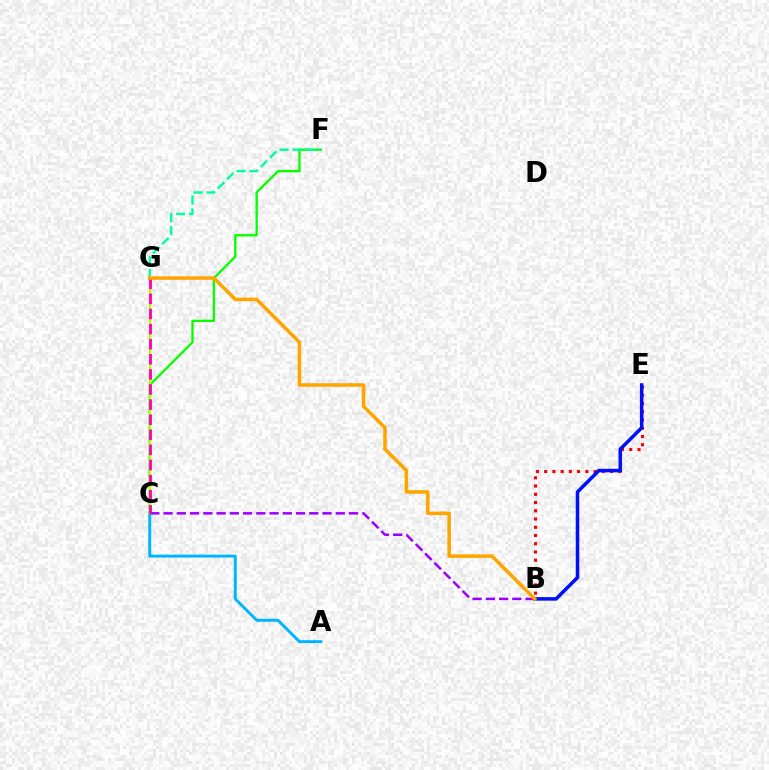{('B', 'E'): [{'color': '#ff0000', 'line_style': 'dotted', 'thickness': 2.24}, {'color': '#0010ff', 'line_style': 'solid', 'thickness': 2.54}], ('A', 'C'): [{'color': '#00b5ff', 'line_style': 'solid', 'thickness': 2.12}], ('C', 'F'): [{'color': '#08ff00', 'line_style': 'solid', 'thickness': 1.67}], ('F', 'G'): [{'color': '#00ff9d', 'line_style': 'dashed', 'thickness': 1.76}], ('C', 'G'): [{'color': '#b3ff00', 'line_style': 'solid', 'thickness': 1.78}, {'color': '#ff00bd', 'line_style': 'dashed', 'thickness': 2.05}], ('B', 'C'): [{'color': '#9b00ff', 'line_style': 'dashed', 'thickness': 1.8}], ('B', 'G'): [{'color': '#ffa500', 'line_style': 'solid', 'thickness': 2.54}]}